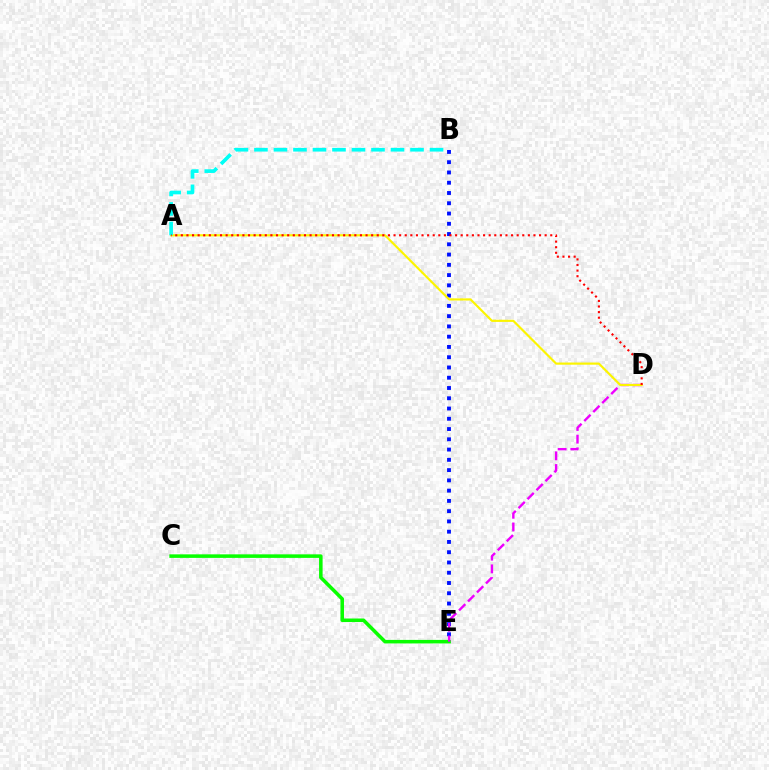{('C', 'E'): [{'color': '#08ff00', 'line_style': 'solid', 'thickness': 2.55}], ('B', 'E'): [{'color': '#0010ff', 'line_style': 'dotted', 'thickness': 2.79}], ('D', 'E'): [{'color': '#ee00ff', 'line_style': 'dashed', 'thickness': 1.72}], ('A', 'D'): [{'color': '#fcf500', 'line_style': 'solid', 'thickness': 1.56}, {'color': '#ff0000', 'line_style': 'dotted', 'thickness': 1.52}], ('A', 'B'): [{'color': '#00fff6', 'line_style': 'dashed', 'thickness': 2.65}]}